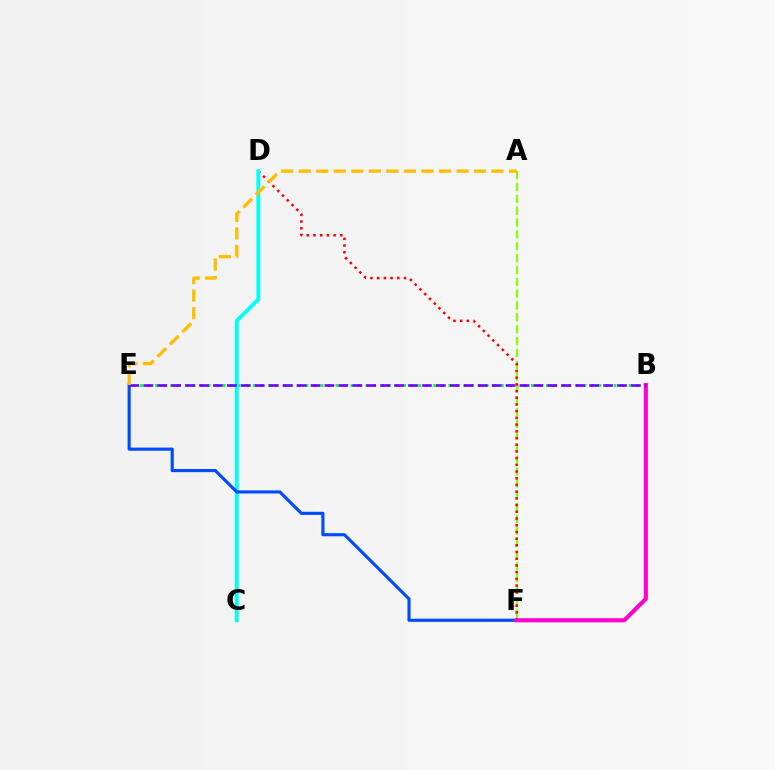{('B', 'E'): [{'color': '#00ff39', 'line_style': 'dotted', 'thickness': 2.04}, {'color': '#7200ff', 'line_style': 'dashed', 'thickness': 1.89}], ('A', 'F'): [{'color': '#84ff00', 'line_style': 'dashed', 'thickness': 1.61}], ('D', 'F'): [{'color': '#ff0000', 'line_style': 'dotted', 'thickness': 1.82}], ('C', 'D'): [{'color': '#00fff6', 'line_style': 'solid', 'thickness': 2.78}], ('E', 'F'): [{'color': '#004bff', 'line_style': 'solid', 'thickness': 2.26}], ('B', 'F'): [{'color': '#ff00cf', 'line_style': 'solid', 'thickness': 2.96}], ('A', 'E'): [{'color': '#ffbd00', 'line_style': 'dashed', 'thickness': 2.38}]}